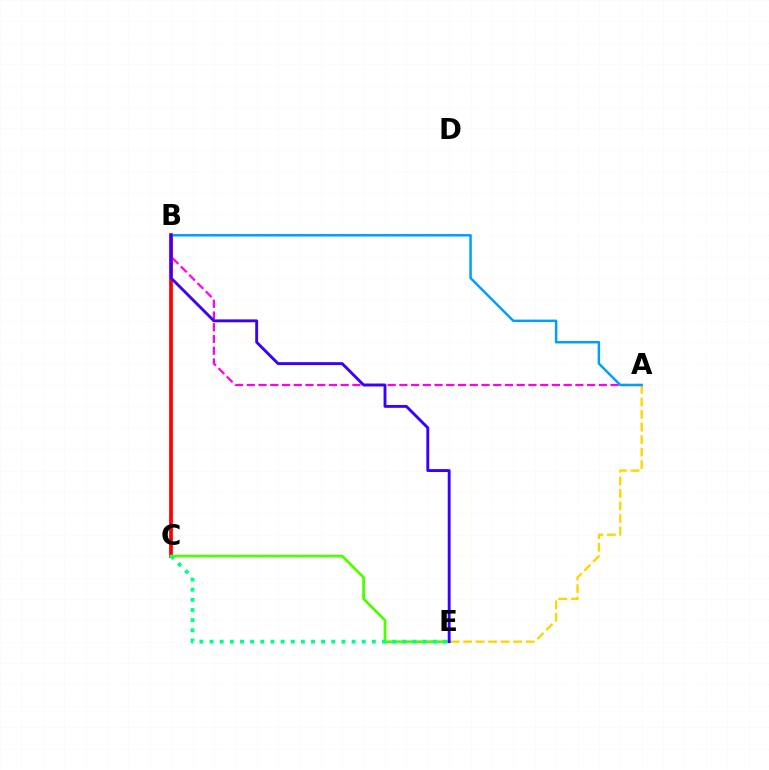{('A', 'E'): [{'color': '#ffd500', 'line_style': 'dashed', 'thickness': 1.7}], ('B', 'C'): [{'color': '#ff0000', 'line_style': 'solid', 'thickness': 2.67}], ('A', 'B'): [{'color': '#ff00ed', 'line_style': 'dashed', 'thickness': 1.59}, {'color': '#009eff', 'line_style': 'solid', 'thickness': 1.78}], ('C', 'E'): [{'color': '#4fff00', 'line_style': 'solid', 'thickness': 1.98}, {'color': '#00ff86', 'line_style': 'dotted', 'thickness': 2.76}], ('B', 'E'): [{'color': '#3700ff', 'line_style': 'solid', 'thickness': 2.07}]}